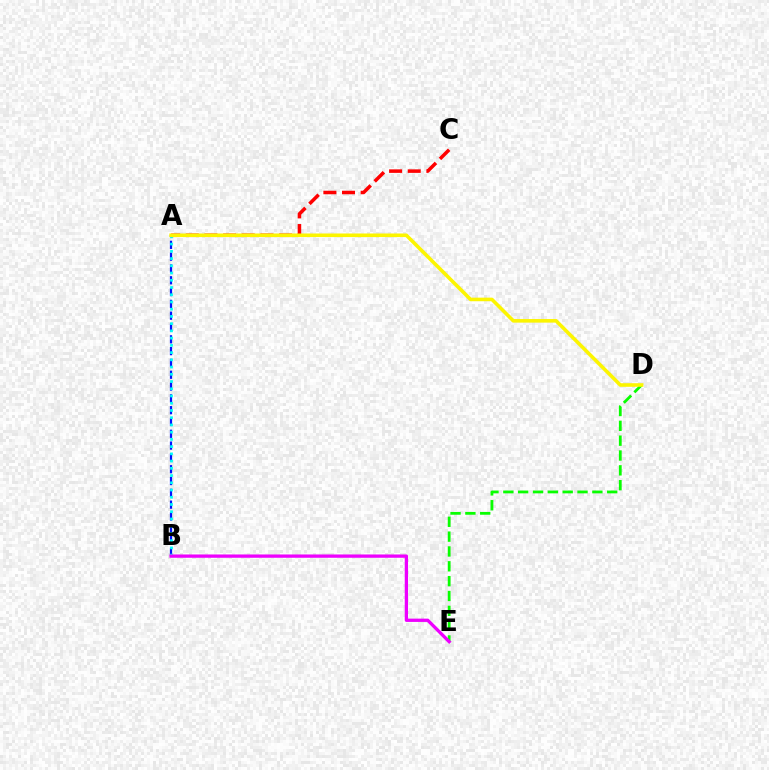{('D', 'E'): [{'color': '#08ff00', 'line_style': 'dashed', 'thickness': 2.02}], ('A', 'B'): [{'color': '#0010ff', 'line_style': 'dashed', 'thickness': 1.6}, {'color': '#00fff6', 'line_style': 'dotted', 'thickness': 1.97}], ('A', 'C'): [{'color': '#ff0000', 'line_style': 'dashed', 'thickness': 2.53}], ('B', 'E'): [{'color': '#ee00ff', 'line_style': 'solid', 'thickness': 2.37}], ('A', 'D'): [{'color': '#fcf500', 'line_style': 'solid', 'thickness': 2.58}]}